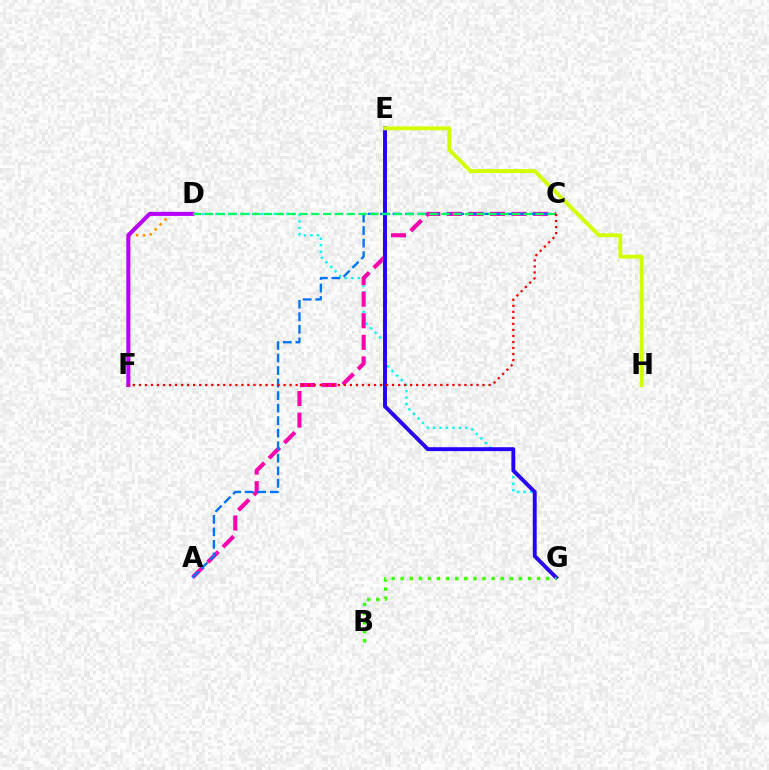{('D', 'F'): [{'color': '#ff9400', 'line_style': 'dotted', 'thickness': 1.9}, {'color': '#b900ff', 'line_style': 'solid', 'thickness': 2.93}], ('D', 'G'): [{'color': '#00fff6', 'line_style': 'dotted', 'thickness': 1.76}], ('A', 'C'): [{'color': '#ff00ac', 'line_style': 'dashed', 'thickness': 2.93}, {'color': '#0074ff', 'line_style': 'dashed', 'thickness': 1.7}], ('E', 'G'): [{'color': '#2500ff', 'line_style': 'solid', 'thickness': 2.81}], ('B', 'G'): [{'color': '#3dff00', 'line_style': 'dotted', 'thickness': 2.47}], ('C', 'D'): [{'color': '#00ff5c', 'line_style': 'dashed', 'thickness': 1.6}], ('E', 'H'): [{'color': '#d1ff00', 'line_style': 'solid', 'thickness': 2.78}], ('C', 'F'): [{'color': '#ff0000', 'line_style': 'dotted', 'thickness': 1.64}]}